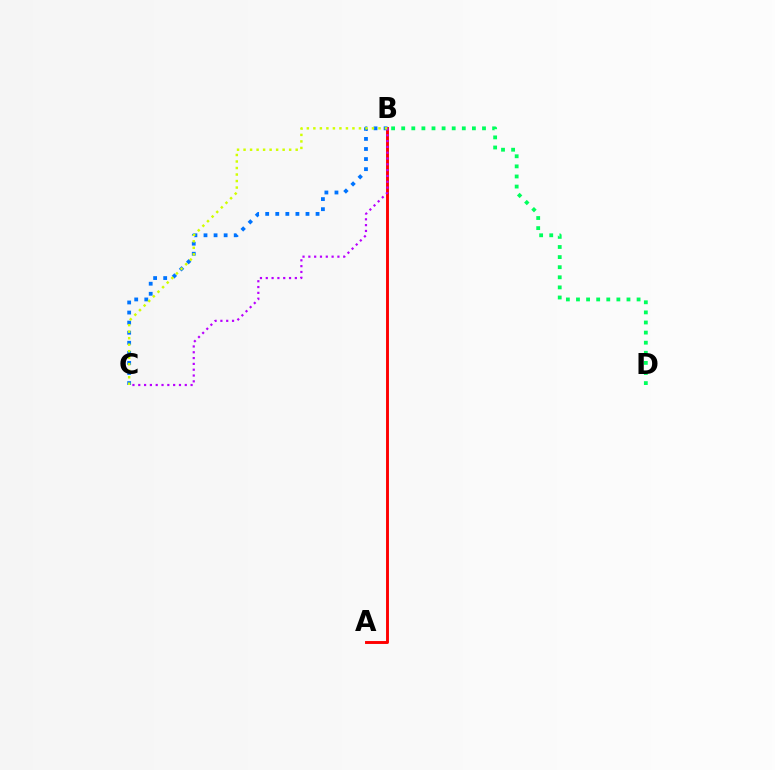{('A', 'B'): [{'color': '#ff0000', 'line_style': 'solid', 'thickness': 2.1}], ('B', 'C'): [{'color': '#0074ff', 'line_style': 'dotted', 'thickness': 2.74}, {'color': '#b900ff', 'line_style': 'dotted', 'thickness': 1.58}, {'color': '#d1ff00', 'line_style': 'dotted', 'thickness': 1.77}], ('B', 'D'): [{'color': '#00ff5c', 'line_style': 'dotted', 'thickness': 2.74}]}